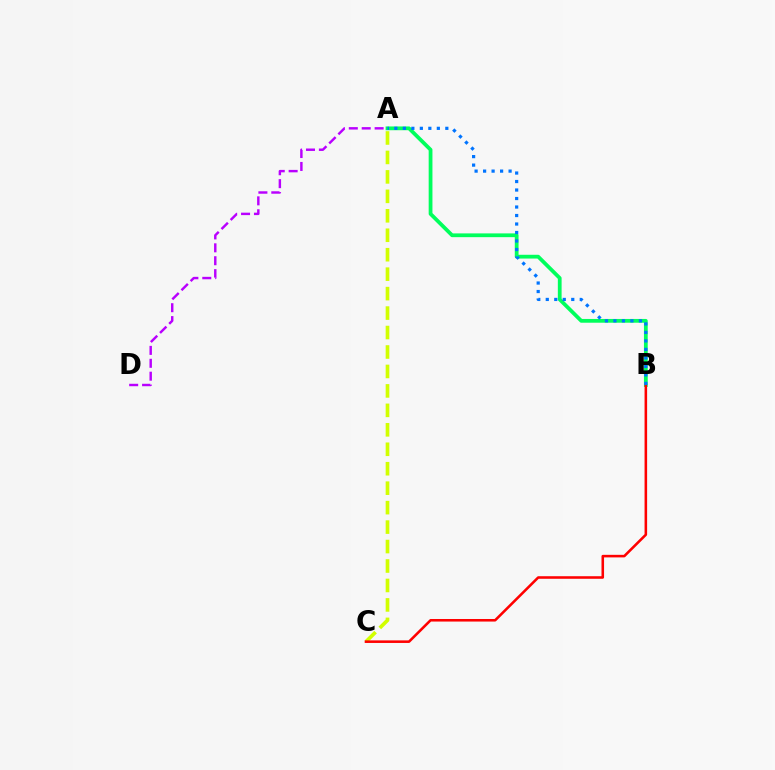{('A', 'B'): [{'color': '#00ff5c', 'line_style': 'solid', 'thickness': 2.71}, {'color': '#0074ff', 'line_style': 'dotted', 'thickness': 2.31}], ('A', 'C'): [{'color': '#d1ff00', 'line_style': 'dashed', 'thickness': 2.64}], ('A', 'D'): [{'color': '#b900ff', 'line_style': 'dashed', 'thickness': 1.75}], ('B', 'C'): [{'color': '#ff0000', 'line_style': 'solid', 'thickness': 1.85}]}